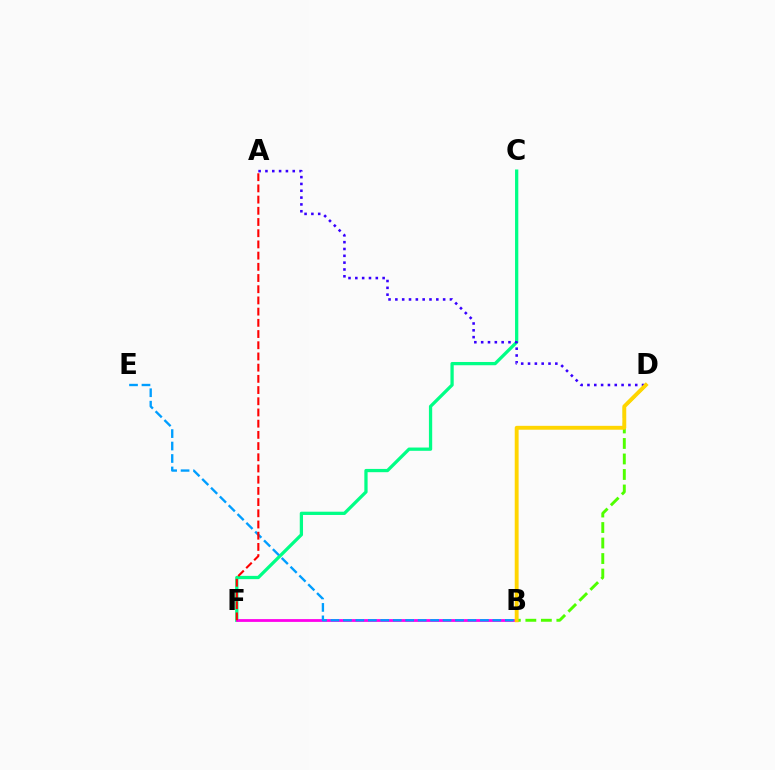{('C', 'F'): [{'color': '#00ff86', 'line_style': 'solid', 'thickness': 2.35}], ('A', 'D'): [{'color': '#3700ff', 'line_style': 'dotted', 'thickness': 1.85}], ('B', 'F'): [{'color': '#ff00ed', 'line_style': 'solid', 'thickness': 2.01}], ('B', 'D'): [{'color': '#4fff00', 'line_style': 'dashed', 'thickness': 2.11}, {'color': '#ffd500', 'line_style': 'solid', 'thickness': 2.79}], ('B', 'E'): [{'color': '#009eff', 'line_style': 'dashed', 'thickness': 1.69}], ('A', 'F'): [{'color': '#ff0000', 'line_style': 'dashed', 'thickness': 1.52}]}